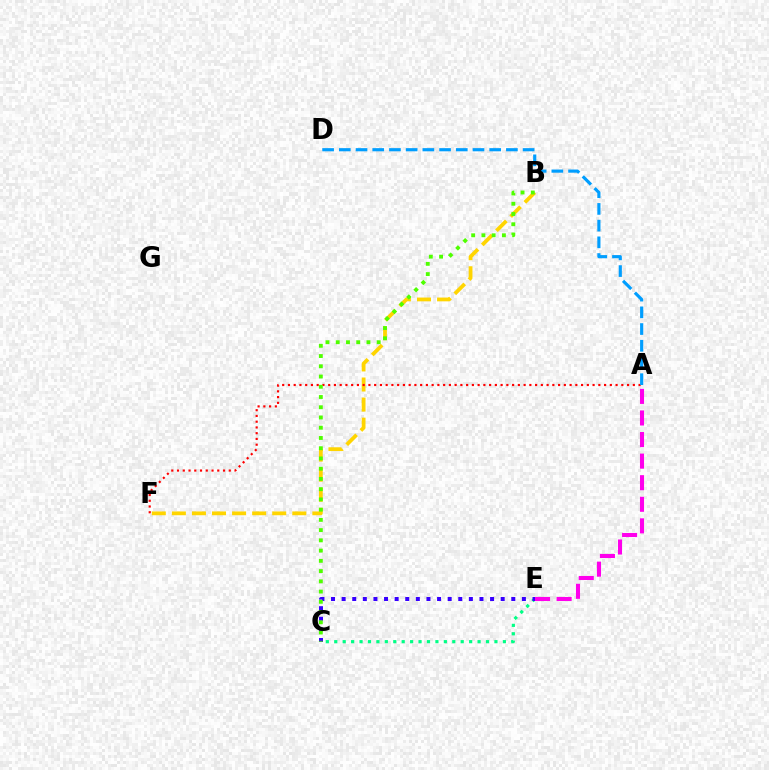{('C', 'E'): [{'color': '#00ff86', 'line_style': 'dotted', 'thickness': 2.29}, {'color': '#3700ff', 'line_style': 'dotted', 'thickness': 2.88}], ('B', 'F'): [{'color': '#ffd500', 'line_style': 'dashed', 'thickness': 2.73}], ('A', 'F'): [{'color': '#ff0000', 'line_style': 'dotted', 'thickness': 1.56}], ('A', 'D'): [{'color': '#009eff', 'line_style': 'dashed', 'thickness': 2.27}], ('A', 'E'): [{'color': '#ff00ed', 'line_style': 'dashed', 'thickness': 2.93}], ('B', 'C'): [{'color': '#4fff00', 'line_style': 'dotted', 'thickness': 2.78}]}